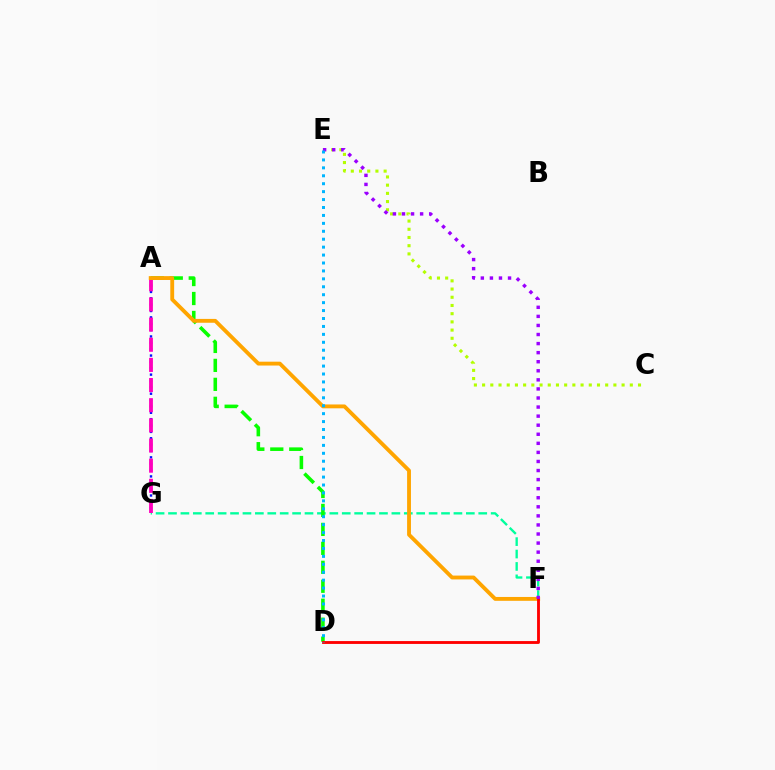{('F', 'G'): [{'color': '#00ff9d', 'line_style': 'dashed', 'thickness': 1.69}], ('A', 'D'): [{'color': '#08ff00', 'line_style': 'dashed', 'thickness': 2.58}], ('A', 'G'): [{'color': '#0010ff', 'line_style': 'dotted', 'thickness': 1.73}, {'color': '#ff00bd', 'line_style': 'dashed', 'thickness': 2.74}], ('A', 'F'): [{'color': '#ffa500', 'line_style': 'solid', 'thickness': 2.77}], ('D', 'F'): [{'color': '#ff0000', 'line_style': 'solid', 'thickness': 2.05}], ('C', 'E'): [{'color': '#b3ff00', 'line_style': 'dotted', 'thickness': 2.23}], ('E', 'F'): [{'color': '#9b00ff', 'line_style': 'dotted', 'thickness': 2.46}], ('D', 'E'): [{'color': '#00b5ff', 'line_style': 'dotted', 'thickness': 2.15}]}